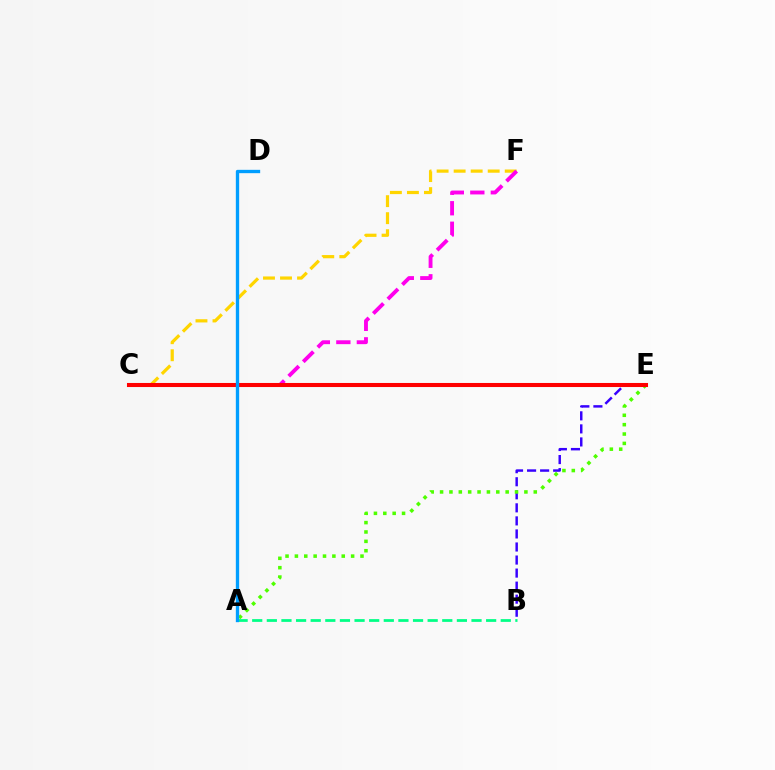{('C', 'F'): [{'color': '#ffd500', 'line_style': 'dashed', 'thickness': 2.31}, {'color': '#ff00ed', 'line_style': 'dashed', 'thickness': 2.78}], ('B', 'E'): [{'color': '#3700ff', 'line_style': 'dashed', 'thickness': 1.77}], ('A', 'E'): [{'color': '#4fff00', 'line_style': 'dotted', 'thickness': 2.55}], ('C', 'E'): [{'color': '#ff0000', 'line_style': 'solid', 'thickness': 2.92}], ('A', 'B'): [{'color': '#00ff86', 'line_style': 'dashed', 'thickness': 1.99}], ('A', 'D'): [{'color': '#009eff', 'line_style': 'solid', 'thickness': 2.4}]}